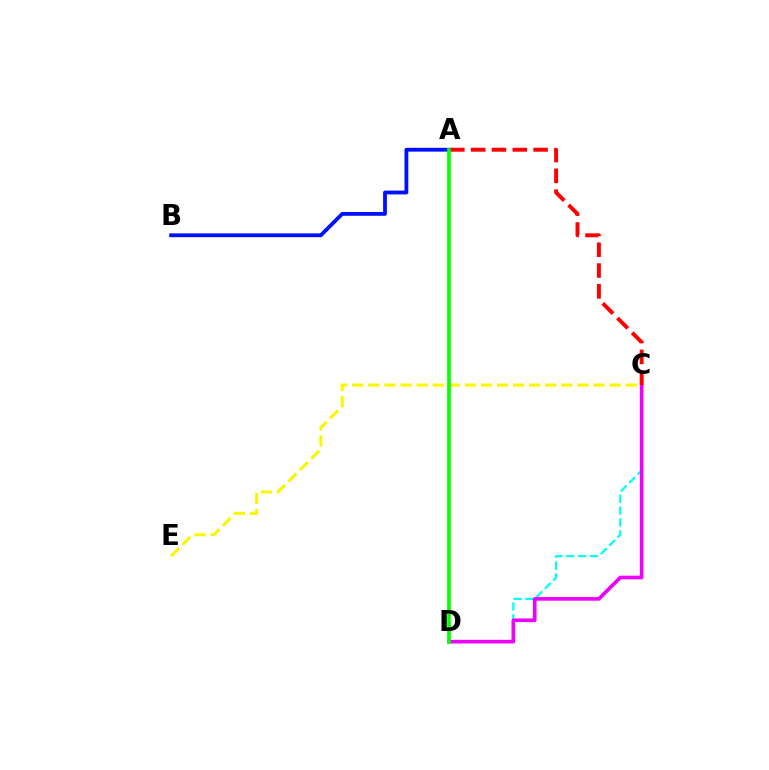{('C', 'E'): [{'color': '#fcf500', 'line_style': 'dashed', 'thickness': 2.19}], ('C', 'D'): [{'color': '#00fff6', 'line_style': 'dashed', 'thickness': 1.61}, {'color': '#ee00ff', 'line_style': 'solid', 'thickness': 2.62}], ('A', 'C'): [{'color': '#ff0000', 'line_style': 'dashed', 'thickness': 2.83}], ('A', 'B'): [{'color': '#0010ff', 'line_style': 'solid', 'thickness': 2.74}], ('A', 'D'): [{'color': '#08ff00', 'line_style': 'solid', 'thickness': 2.67}]}